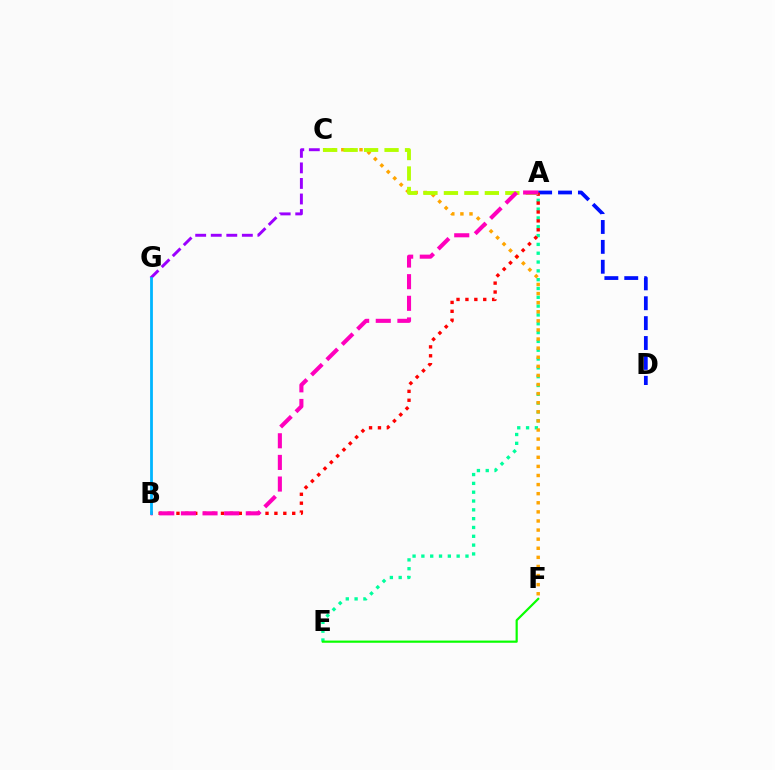{('A', 'E'): [{'color': '#00ff9d', 'line_style': 'dotted', 'thickness': 2.4}], ('C', 'F'): [{'color': '#ffa500', 'line_style': 'dotted', 'thickness': 2.47}], ('A', 'D'): [{'color': '#0010ff', 'line_style': 'dashed', 'thickness': 2.7}], ('A', 'B'): [{'color': '#ff0000', 'line_style': 'dotted', 'thickness': 2.42}, {'color': '#ff00bd', 'line_style': 'dashed', 'thickness': 2.94}], ('C', 'G'): [{'color': '#9b00ff', 'line_style': 'dashed', 'thickness': 2.11}], ('A', 'C'): [{'color': '#b3ff00', 'line_style': 'dashed', 'thickness': 2.78}], ('E', 'F'): [{'color': '#08ff00', 'line_style': 'solid', 'thickness': 1.57}], ('B', 'G'): [{'color': '#00b5ff', 'line_style': 'solid', 'thickness': 2.01}]}